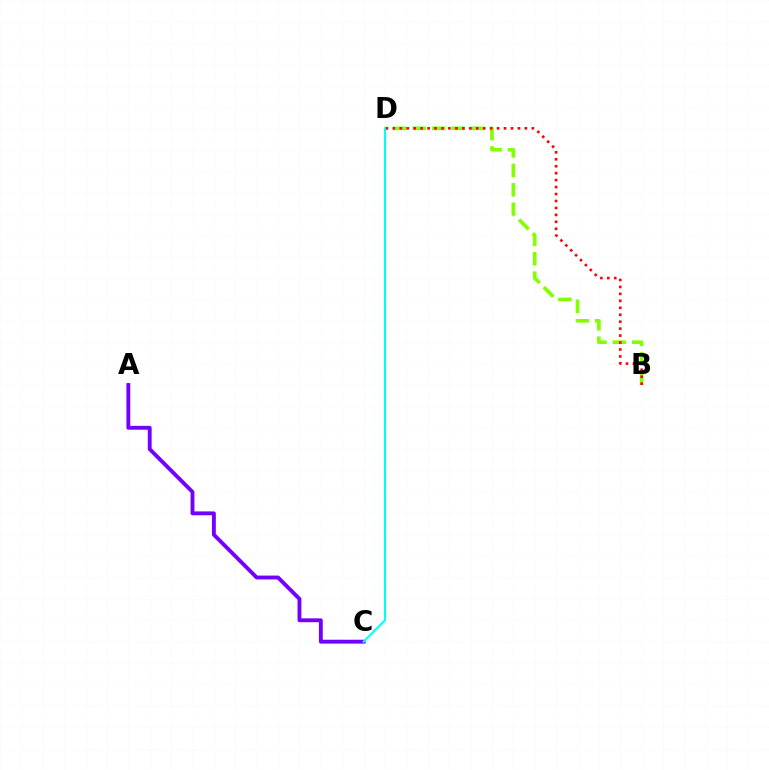{('B', 'D'): [{'color': '#84ff00', 'line_style': 'dashed', 'thickness': 2.64}, {'color': '#ff0000', 'line_style': 'dotted', 'thickness': 1.89}], ('A', 'C'): [{'color': '#7200ff', 'line_style': 'solid', 'thickness': 2.78}], ('C', 'D'): [{'color': '#00fff6', 'line_style': 'solid', 'thickness': 1.51}]}